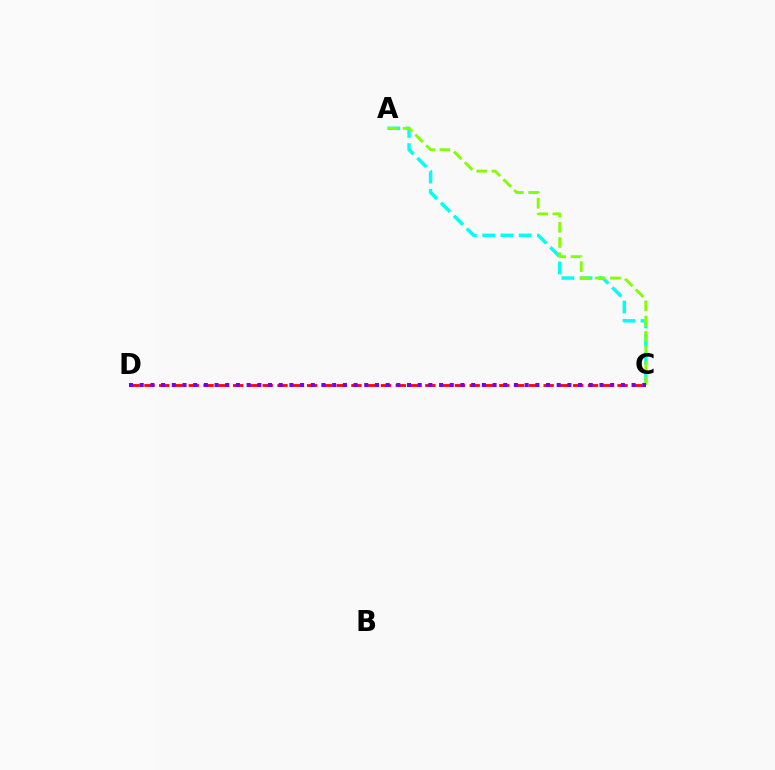{('C', 'D'): [{'color': '#ff0000', 'line_style': 'dashed', 'thickness': 2.01}, {'color': '#7200ff', 'line_style': 'dotted', 'thickness': 2.91}], ('A', 'C'): [{'color': '#00fff6', 'line_style': 'dashed', 'thickness': 2.48}, {'color': '#84ff00', 'line_style': 'dashed', 'thickness': 2.07}]}